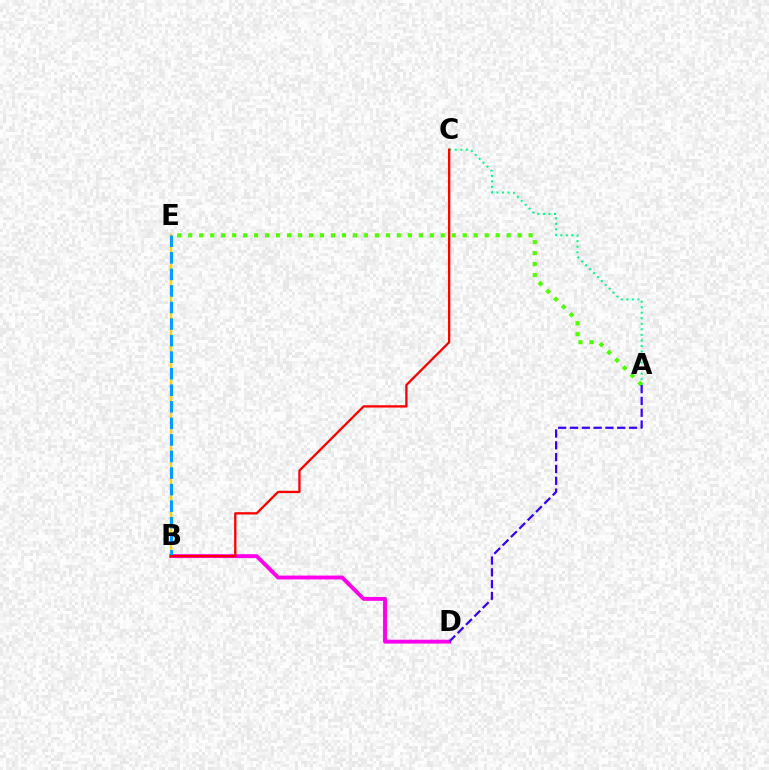{('B', 'D'): [{'color': '#ff00ed', 'line_style': 'solid', 'thickness': 2.78}], ('A', 'C'): [{'color': '#00ff86', 'line_style': 'dotted', 'thickness': 1.5}], ('B', 'E'): [{'color': '#ffd500', 'line_style': 'solid', 'thickness': 1.67}, {'color': '#009eff', 'line_style': 'dashed', 'thickness': 2.25}], ('A', 'E'): [{'color': '#4fff00', 'line_style': 'dotted', 'thickness': 2.98}], ('A', 'D'): [{'color': '#3700ff', 'line_style': 'dashed', 'thickness': 1.6}], ('B', 'C'): [{'color': '#ff0000', 'line_style': 'solid', 'thickness': 1.66}]}